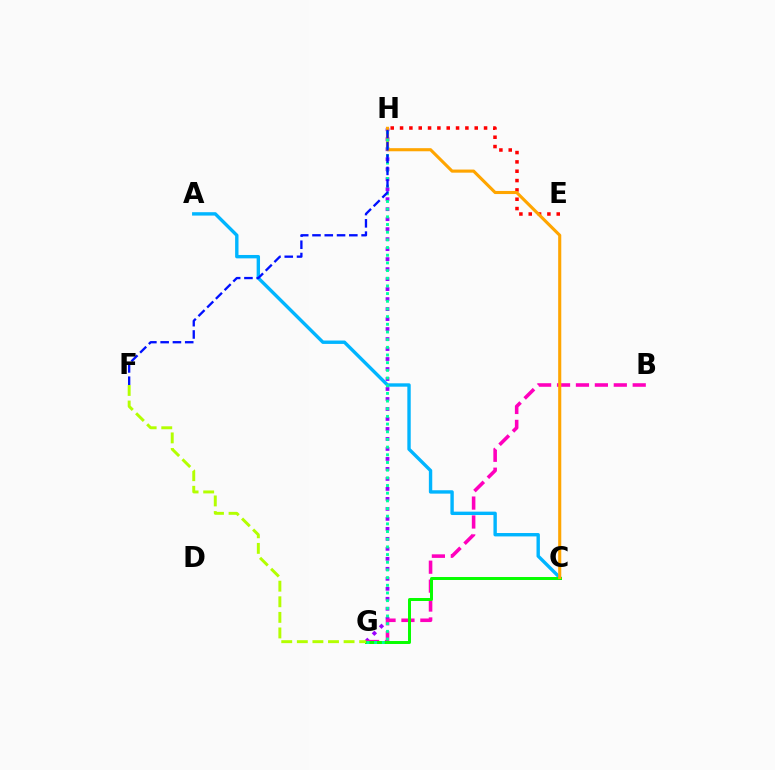{('G', 'H'): [{'color': '#9b00ff', 'line_style': 'dotted', 'thickness': 2.71}, {'color': '#00ff9d', 'line_style': 'dotted', 'thickness': 2.09}], ('E', 'H'): [{'color': '#ff0000', 'line_style': 'dotted', 'thickness': 2.54}], ('B', 'G'): [{'color': '#ff00bd', 'line_style': 'dashed', 'thickness': 2.57}], ('A', 'C'): [{'color': '#00b5ff', 'line_style': 'solid', 'thickness': 2.44}], ('C', 'G'): [{'color': '#08ff00', 'line_style': 'solid', 'thickness': 2.14}], ('C', 'H'): [{'color': '#ffa500', 'line_style': 'solid', 'thickness': 2.24}], ('F', 'G'): [{'color': '#b3ff00', 'line_style': 'dashed', 'thickness': 2.12}], ('F', 'H'): [{'color': '#0010ff', 'line_style': 'dashed', 'thickness': 1.67}]}